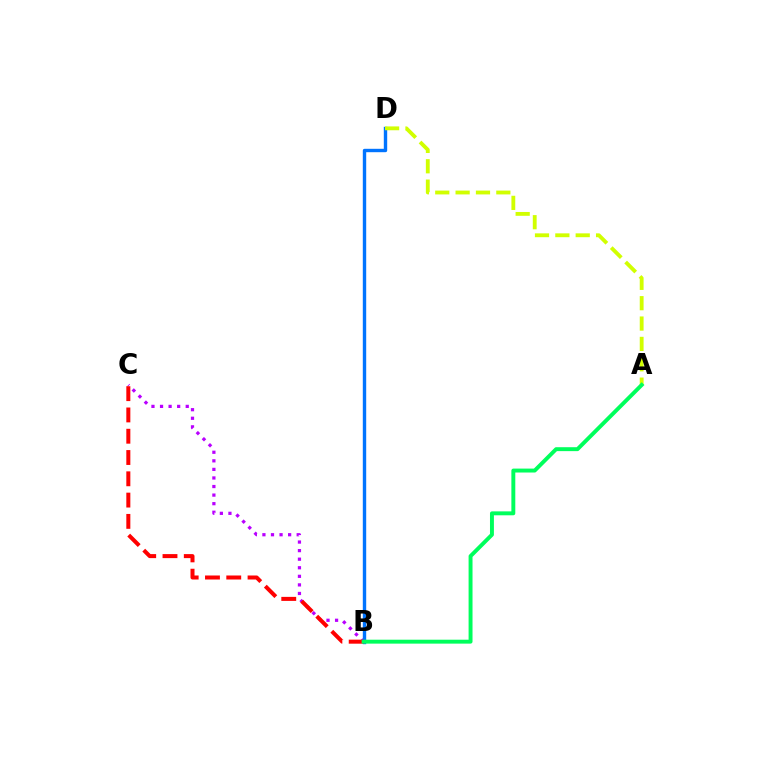{('B', 'C'): [{'color': '#b900ff', 'line_style': 'dotted', 'thickness': 2.33}, {'color': '#ff0000', 'line_style': 'dashed', 'thickness': 2.89}], ('B', 'D'): [{'color': '#0074ff', 'line_style': 'solid', 'thickness': 2.44}], ('A', 'D'): [{'color': '#d1ff00', 'line_style': 'dashed', 'thickness': 2.77}], ('A', 'B'): [{'color': '#00ff5c', 'line_style': 'solid', 'thickness': 2.83}]}